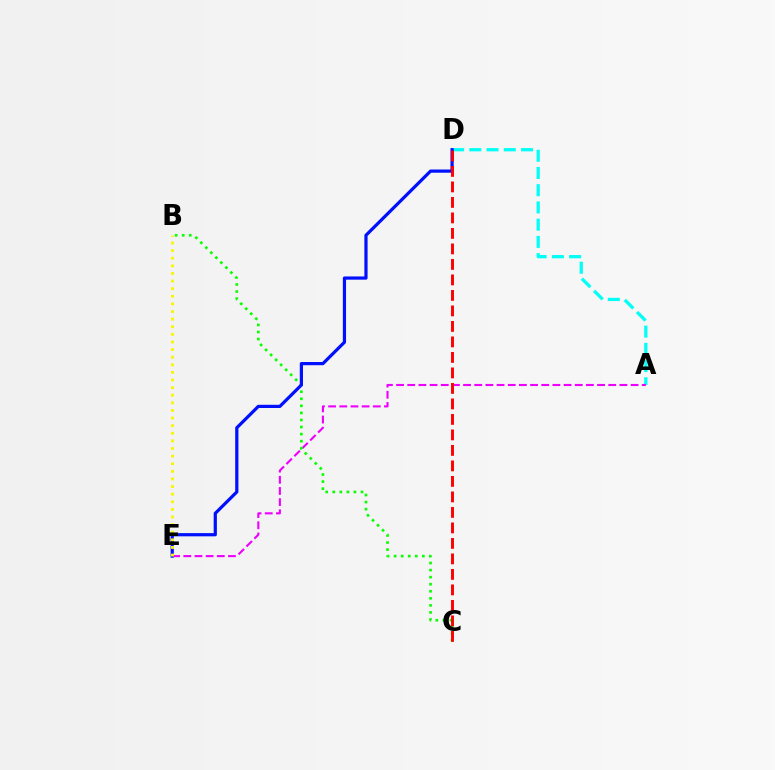{('A', 'D'): [{'color': '#00fff6', 'line_style': 'dashed', 'thickness': 2.34}], ('A', 'E'): [{'color': '#ee00ff', 'line_style': 'dashed', 'thickness': 1.52}], ('B', 'C'): [{'color': '#08ff00', 'line_style': 'dotted', 'thickness': 1.92}], ('D', 'E'): [{'color': '#0010ff', 'line_style': 'solid', 'thickness': 2.31}], ('C', 'D'): [{'color': '#ff0000', 'line_style': 'dashed', 'thickness': 2.11}], ('B', 'E'): [{'color': '#fcf500', 'line_style': 'dotted', 'thickness': 2.07}]}